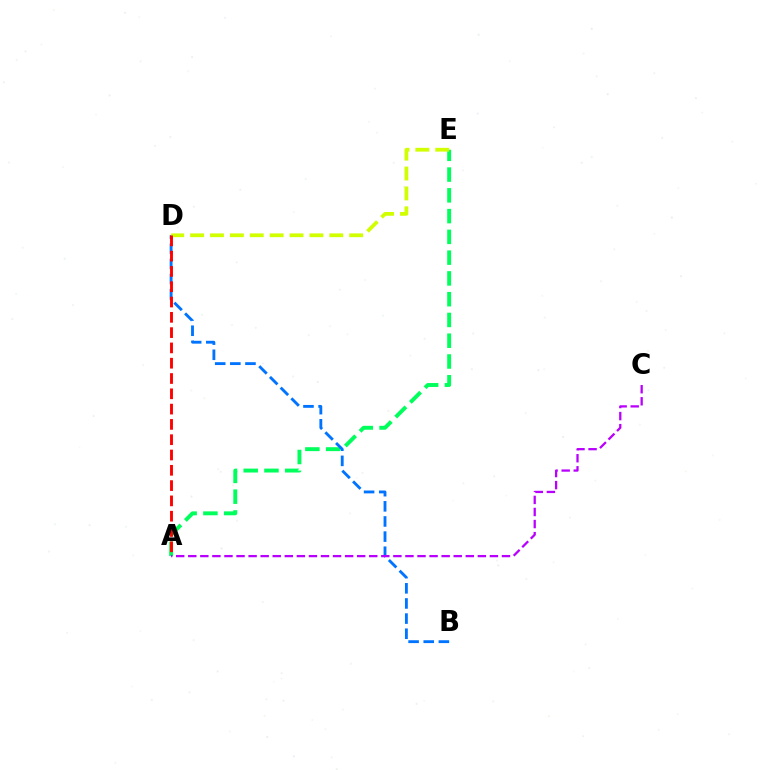{('A', 'E'): [{'color': '#00ff5c', 'line_style': 'dashed', 'thickness': 2.82}], ('B', 'D'): [{'color': '#0074ff', 'line_style': 'dashed', 'thickness': 2.06}], ('D', 'E'): [{'color': '#d1ff00', 'line_style': 'dashed', 'thickness': 2.7}], ('A', 'D'): [{'color': '#ff0000', 'line_style': 'dashed', 'thickness': 2.08}], ('A', 'C'): [{'color': '#b900ff', 'line_style': 'dashed', 'thickness': 1.64}]}